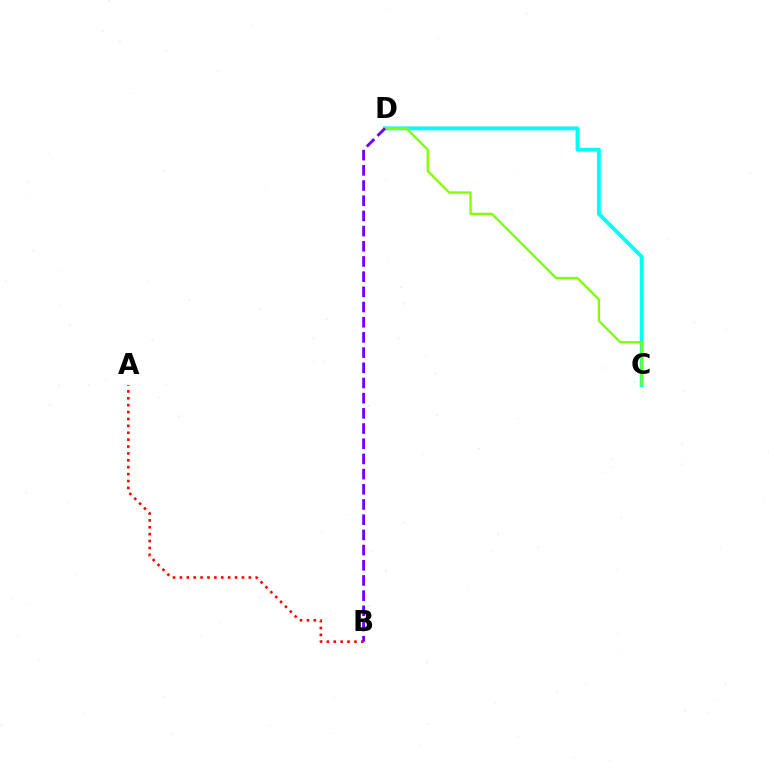{('C', 'D'): [{'color': '#00fff6', 'line_style': 'solid', 'thickness': 2.77}, {'color': '#84ff00', 'line_style': 'solid', 'thickness': 1.67}], ('A', 'B'): [{'color': '#ff0000', 'line_style': 'dotted', 'thickness': 1.87}], ('B', 'D'): [{'color': '#7200ff', 'line_style': 'dashed', 'thickness': 2.06}]}